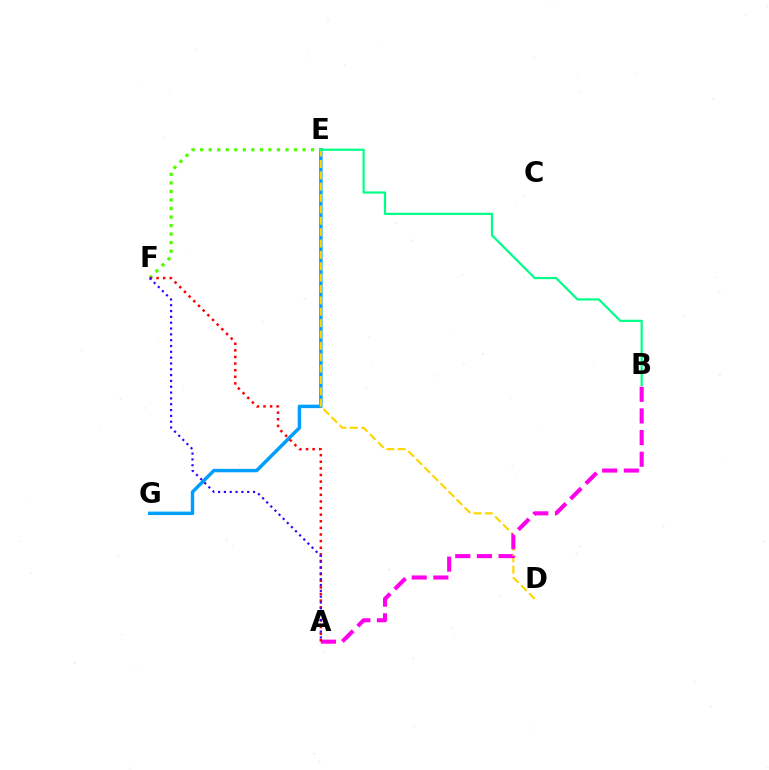{('E', 'G'): [{'color': '#009eff', 'line_style': 'solid', 'thickness': 2.48}], ('D', 'E'): [{'color': '#ffd500', 'line_style': 'dashed', 'thickness': 1.54}], ('E', 'F'): [{'color': '#4fff00', 'line_style': 'dotted', 'thickness': 2.32}], ('A', 'B'): [{'color': '#ff00ed', 'line_style': 'dashed', 'thickness': 2.94}], ('B', 'E'): [{'color': '#00ff86', 'line_style': 'solid', 'thickness': 1.58}], ('A', 'F'): [{'color': '#ff0000', 'line_style': 'dotted', 'thickness': 1.8}, {'color': '#3700ff', 'line_style': 'dotted', 'thickness': 1.58}]}